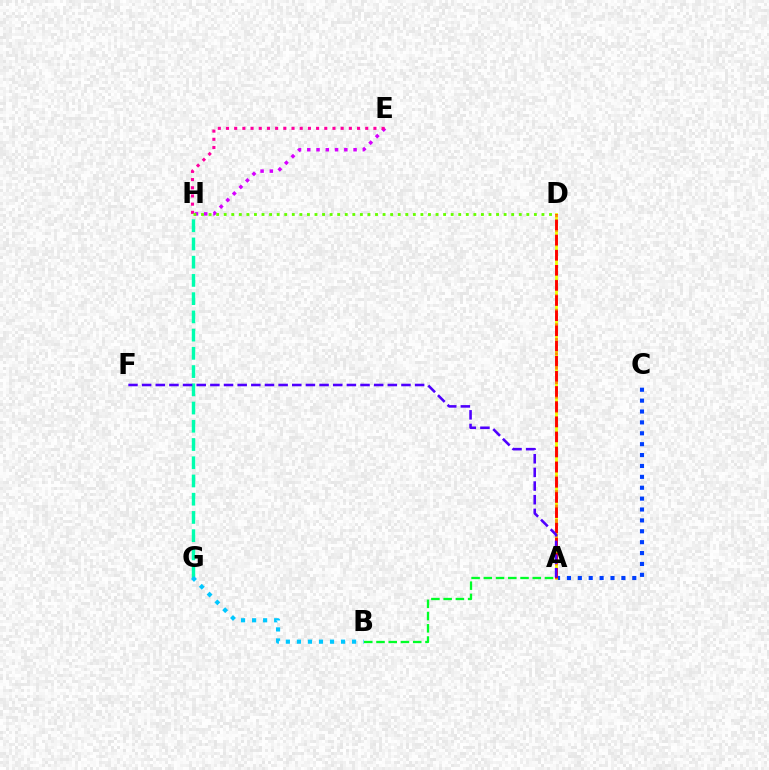{('G', 'H'): [{'color': '#00ffaf', 'line_style': 'dashed', 'thickness': 2.48}], ('E', 'H'): [{'color': '#d600ff', 'line_style': 'dotted', 'thickness': 2.52}, {'color': '#ff00a0', 'line_style': 'dotted', 'thickness': 2.23}], ('A', 'C'): [{'color': '#003fff', 'line_style': 'dotted', 'thickness': 2.96}], ('D', 'H'): [{'color': '#66ff00', 'line_style': 'dotted', 'thickness': 2.06}], ('A', 'D'): [{'color': '#eeff00', 'line_style': 'solid', 'thickness': 2.02}, {'color': '#ff8800', 'line_style': 'dotted', 'thickness': 1.97}, {'color': '#ff0000', 'line_style': 'dashed', 'thickness': 2.06}], ('B', 'G'): [{'color': '#00c7ff', 'line_style': 'dotted', 'thickness': 3.0}], ('A', 'F'): [{'color': '#4f00ff', 'line_style': 'dashed', 'thickness': 1.85}], ('A', 'B'): [{'color': '#00ff27', 'line_style': 'dashed', 'thickness': 1.66}]}